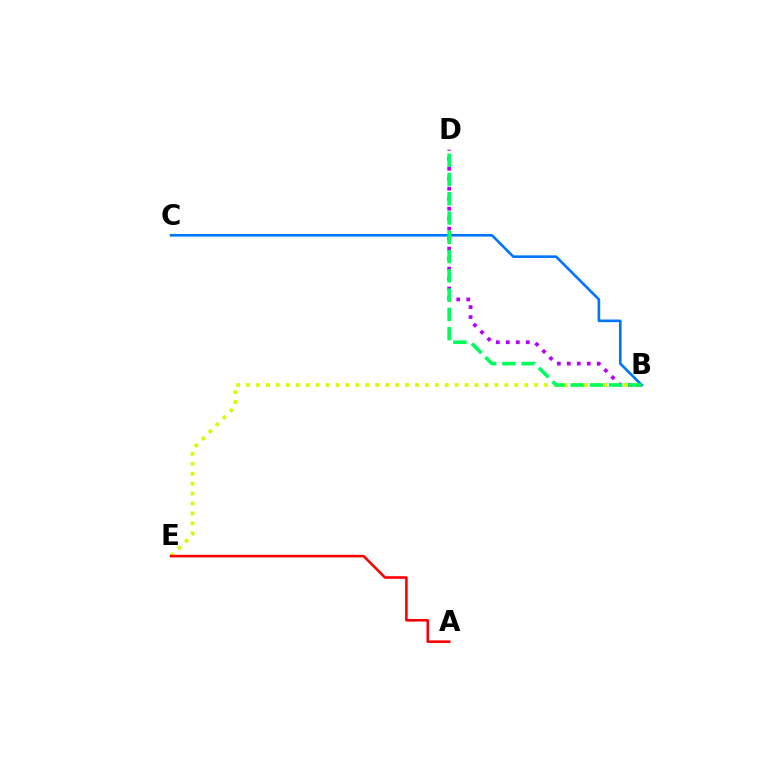{('B', 'E'): [{'color': '#d1ff00', 'line_style': 'dotted', 'thickness': 2.7}], ('B', 'D'): [{'color': '#b900ff', 'line_style': 'dotted', 'thickness': 2.71}, {'color': '#00ff5c', 'line_style': 'dashed', 'thickness': 2.62}], ('B', 'C'): [{'color': '#0074ff', 'line_style': 'solid', 'thickness': 1.88}], ('A', 'E'): [{'color': '#ff0000', 'line_style': 'solid', 'thickness': 1.87}]}